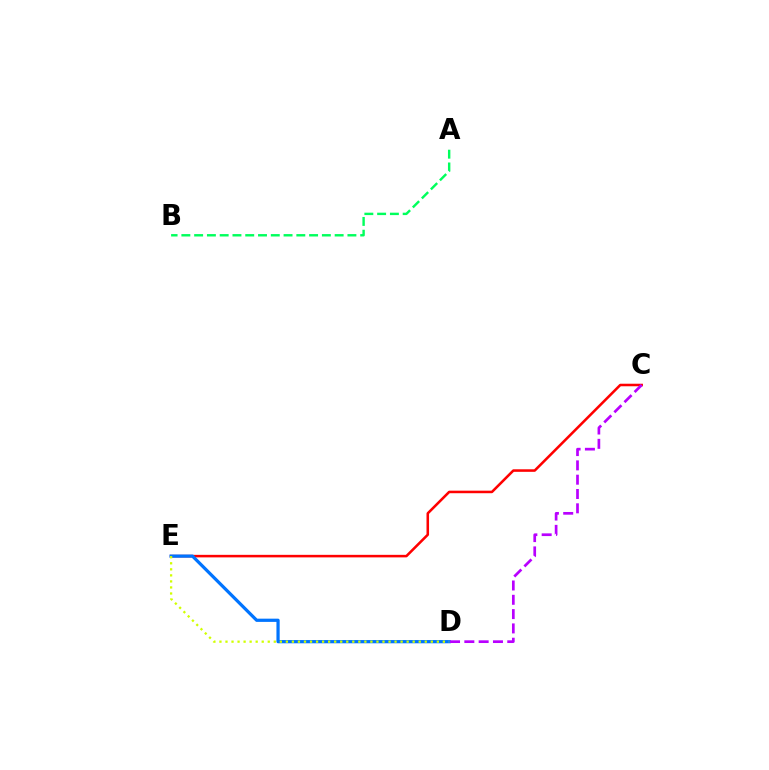{('C', 'E'): [{'color': '#ff0000', 'line_style': 'solid', 'thickness': 1.83}], ('D', 'E'): [{'color': '#0074ff', 'line_style': 'solid', 'thickness': 2.32}, {'color': '#d1ff00', 'line_style': 'dotted', 'thickness': 1.64}], ('C', 'D'): [{'color': '#b900ff', 'line_style': 'dashed', 'thickness': 1.94}], ('A', 'B'): [{'color': '#00ff5c', 'line_style': 'dashed', 'thickness': 1.74}]}